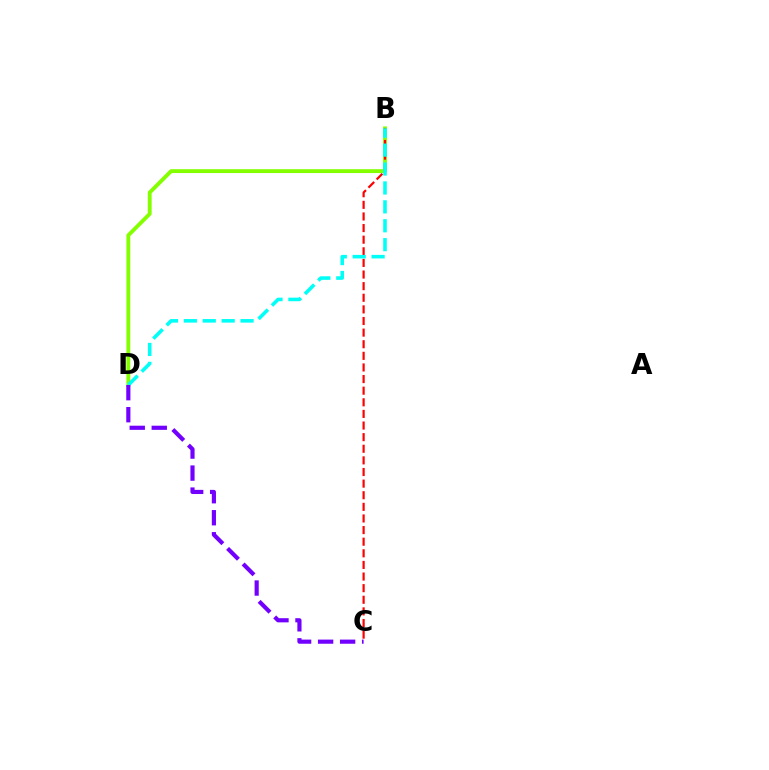{('B', 'D'): [{'color': '#84ff00', 'line_style': 'solid', 'thickness': 2.77}, {'color': '#00fff6', 'line_style': 'dashed', 'thickness': 2.57}], ('B', 'C'): [{'color': '#ff0000', 'line_style': 'dashed', 'thickness': 1.58}], ('C', 'D'): [{'color': '#7200ff', 'line_style': 'dashed', 'thickness': 2.99}]}